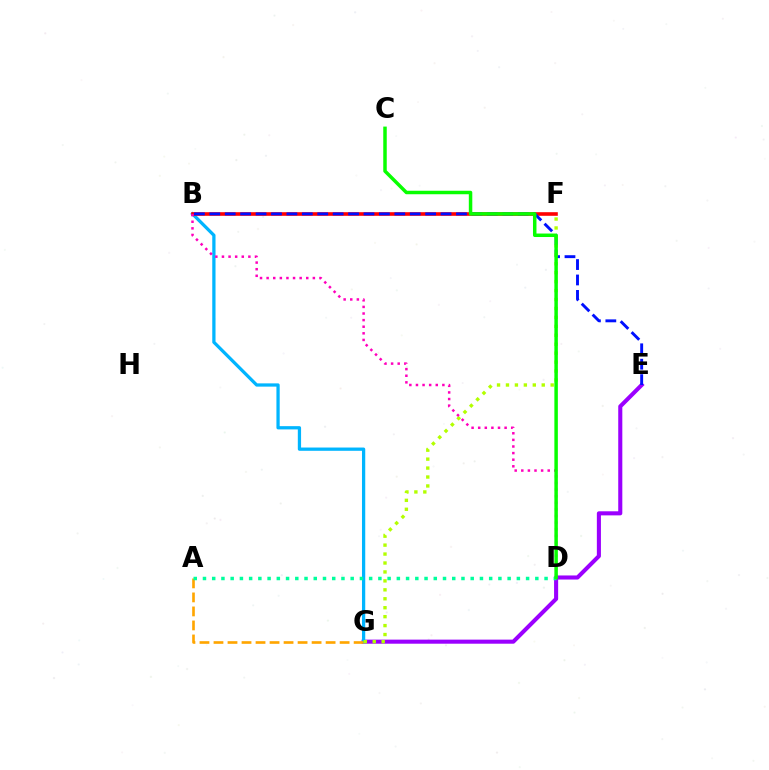{('E', 'G'): [{'color': '#9b00ff', 'line_style': 'solid', 'thickness': 2.94}], ('B', 'G'): [{'color': '#00b5ff', 'line_style': 'solid', 'thickness': 2.35}], ('A', 'G'): [{'color': '#ffa500', 'line_style': 'dashed', 'thickness': 1.9}], ('B', 'F'): [{'color': '#ff0000', 'line_style': 'solid', 'thickness': 2.6}], ('B', 'E'): [{'color': '#0010ff', 'line_style': 'dashed', 'thickness': 2.09}], ('A', 'D'): [{'color': '#00ff9d', 'line_style': 'dotted', 'thickness': 2.51}], ('F', 'G'): [{'color': '#b3ff00', 'line_style': 'dotted', 'thickness': 2.43}], ('B', 'D'): [{'color': '#ff00bd', 'line_style': 'dotted', 'thickness': 1.79}], ('C', 'D'): [{'color': '#08ff00', 'line_style': 'solid', 'thickness': 2.51}]}